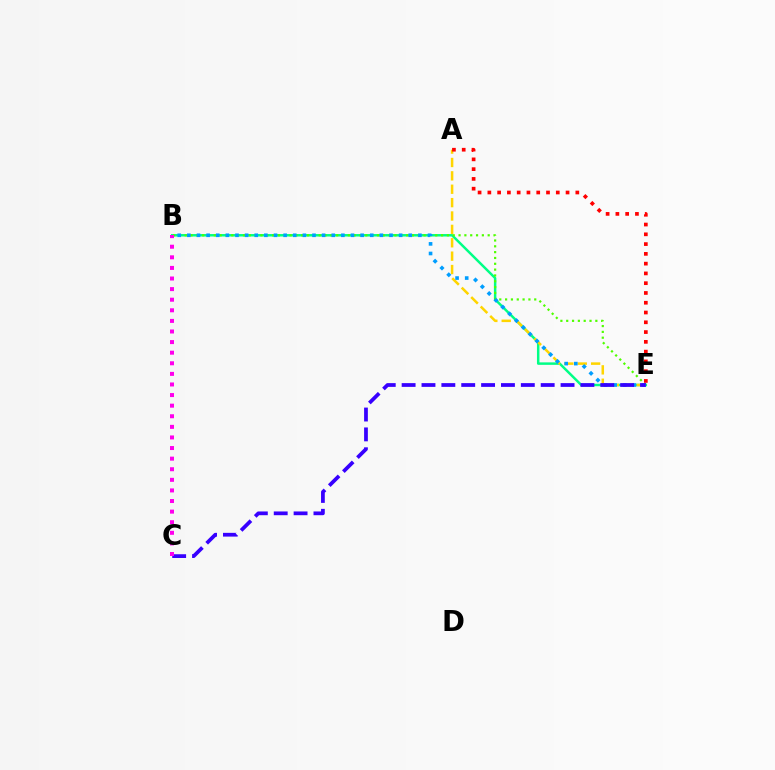{('B', 'E'): [{'color': '#00ff86', 'line_style': 'solid', 'thickness': 1.78}, {'color': '#4fff00', 'line_style': 'dotted', 'thickness': 1.58}, {'color': '#009eff', 'line_style': 'dotted', 'thickness': 2.62}], ('A', 'E'): [{'color': '#ffd500', 'line_style': 'dashed', 'thickness': 1.82}, {'color': '#ff0000', 'line_style': 'dotted', 'thickness': 2.66}], ('C', 'E'): [{'color': '#3700ff', 'line_style': 'dashed', 'thickness': 2.7}], ('B', 'C'): [{'color': '#ff00ed', 'line_style': 'dotted', 'thickness': 2.88}]}